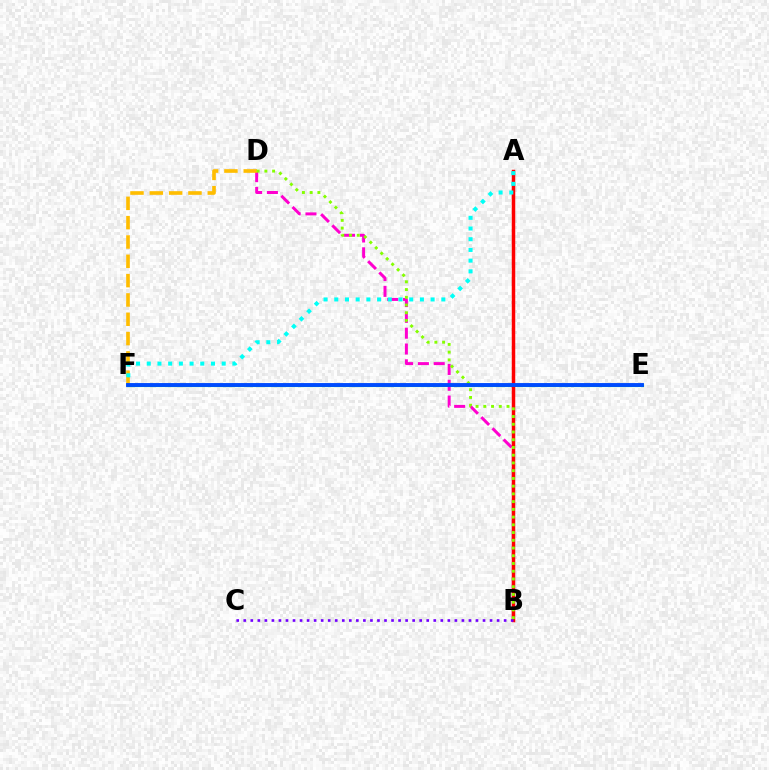{('E', 'F'): [{'color': '#00ff39', 'line_style': 'solid', 'thickness': 2.24}, {'color': '#004bff', 'line_style': 'solid', 'thickness': 2.8}], ('B', 'D'): [{'color': '#ff00cf', 'line_style': 'dashed', 'thickness': 2.15}, {'color': '#84ff00', 'line_style': 'dotted', 'thickness': 2.1}], ('D', 'F'): [{'color': '#ffbd00', 'line_style': 'dashed', 'thickness': 2.62}], ('A', 'B'): [{'color': '#ff0000', 'line_style': 'solid', 'thickness': 2.51}], ('A', 'F'): [{'color': '#00fff6', 'line_style': 'dotted', 'thickness': 2.91}], ('B', 'C'): [{'color': '#7200ff', 'line_style': 'dotted', 'thickness': 1.91}]}